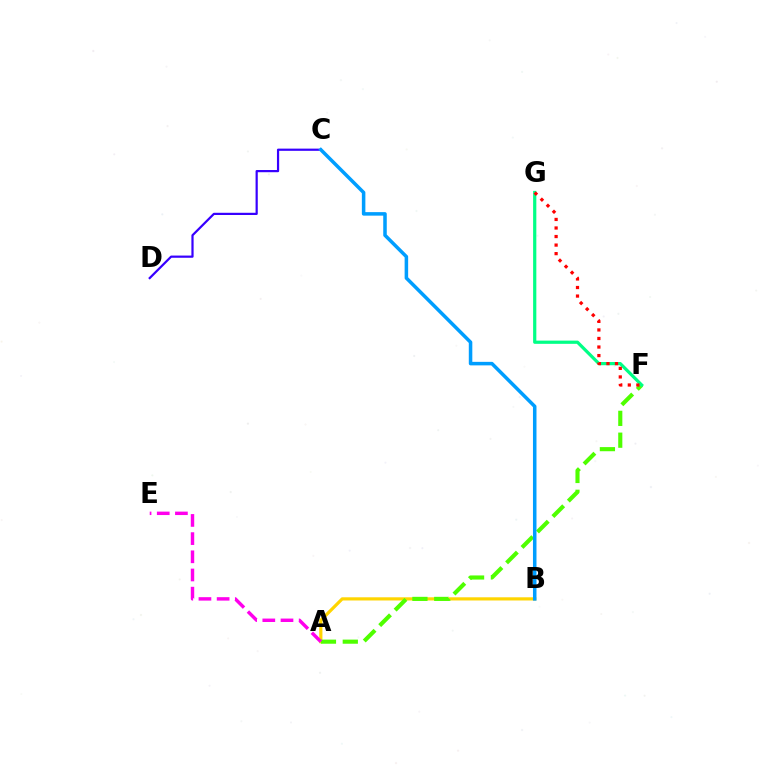{('A', 'B'): [{'color': '#ffd500', 'line_style': 'solid', 'thickness': 2.29}], ('A', 'F'): [{'color': '#4fff00', 'line_style': 'dashed', 'thickness': 2.97}], ('C', 'D'): [{'color': '#3700ff', 'line_style': 'solid', 'thickness': 1.59}], ('B', 'C'): [{'color': '#009eff', 'line_style': 'solid', 'thickness': 2.54}], ('F', 'G'): [{'color': '#00ff86', 'line_style': 'solid', 'thickness': 2.32}, {'color': '#ff0000', 'line_style': 'dotted', 'thickness': 2.32}], ('A', 'E'): [{'color': '#ff00ed', 'line_style': 'dashed', 'thickness': 2.47}]}